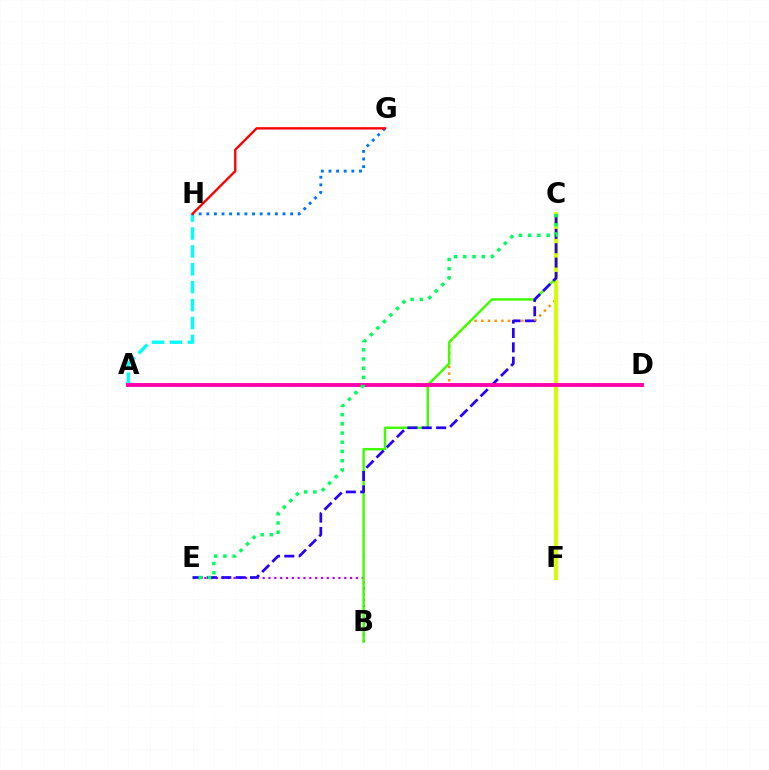{('B', 'E'): [{'color': '#b900ff', 'line_style': 'dotted', 'thickness': 1.58}], ('A', 'C'): [{'color': '#ff9400', 'line_style': 'dotted', 'thickness': 1.81}], ('A', 'H'): [{'color': '#00fff6', 'line_style': 'dashed', 'thickness': 2.43}], ('G', 'H'): [{'color': '#0074ff', 'line_style': 'dotted', 'thickness': 2.07}, {'color': '#ff0000', 'line_style': 'solid', 'thickness': 1.69}], ('B', 'C'): [{'color': '#3dff00', 'line_style': 'solid', 'thickness': 1.74}], ('C', 'F'): [{'color': '#d1ff00', 'line_style': 'solid', 'thickness': 2.79}], ('C', 'E'): [{'color': '#2500ff', 'line_style': 'dashed', 'thickness': 1.95}, {'color': '#00ff5c', 'line_style': 'dotted', 'thickness': 2.5}], ('A', 'D'): [{'color': '#ff00ac', 'line_style': 'solid', 'thickness': 2.79}]}